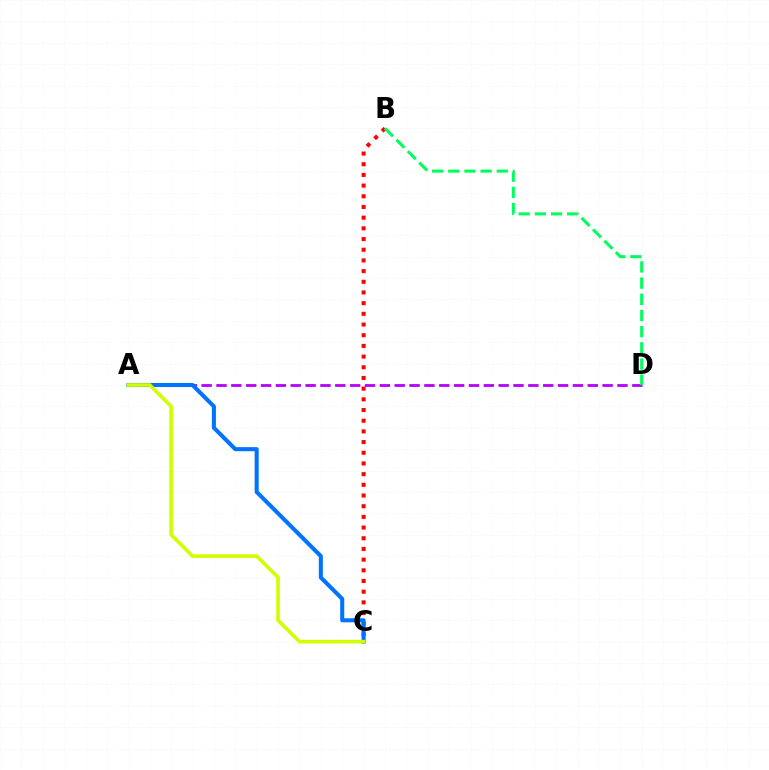{('B', 'C'): [{'color': '#ff0000', 'line_style': 'dotted', 'thickness': 2.9}], ('A', 'D'): [{'color': '#b900ff', 'line_style': 'dashed', 'thickness': 2.02}], ('A', 'C'): [{'color': '#0074ff', 'line_style': 'solid', 'thickness': 2.93}, {'color': '#d1ff00', 'line_style': 'solid', 'thickness': 2.62}], ('B', 'D'): [{'color': '#00ff5c', 'line_style': 'dashed', 'thickness': 2.2}]}